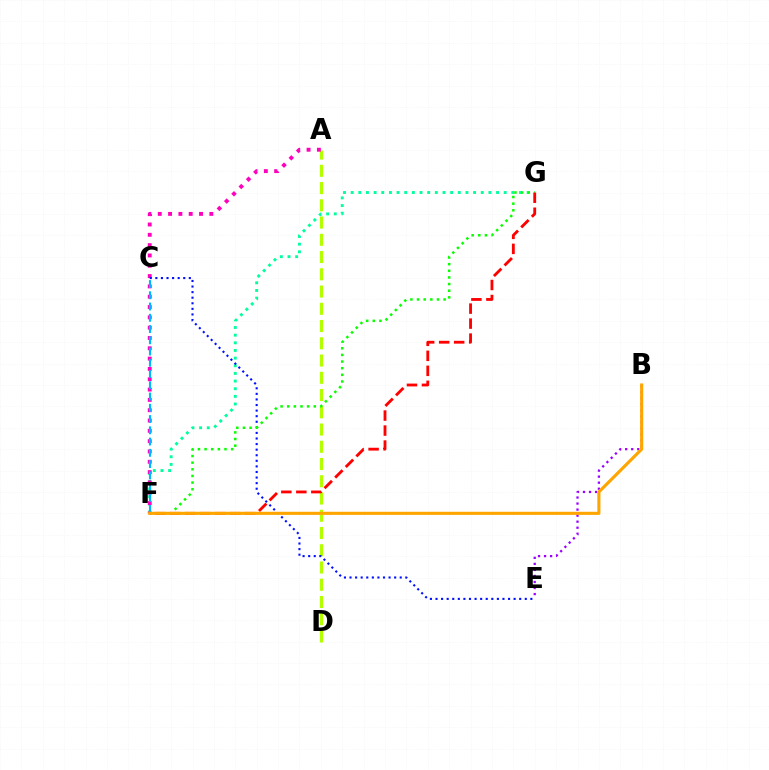{('A', 'D'): [{'color': '#b3ff00', 'line_style': 'dashed', 'thickness': 2.34}], ('B', 'E'): [{'color': '#9b00ff', 'line_style': 'dotted', 'thickness': 1.64}], ('F', 'G'): [{'color': '#00ff9d', 'line_style': 'dotted', 'thickness': 2.08}, {'color': '#08ff00', 'line_style': 'dotted', 'thickness': 1.8}, {'color': '#ff0000', 'line_style': 'dashed', 'thickness': 2.04}], ('A', 'F'): [{'color': '#ff00bd', 'line_style': 'dotted', 'thickness': 2.8}], ('C', 'F'): [{'color': '#00b5ff', 'line_style': 'dashed', 'thickness': 1.53}], ('C', 'E'): [{'color': '#0010ff', 'line_style': 'dotted', 'thickness': 1.52}], ('B', 'F'): [{'color': '#ffa500', 'line_style': 'solid', 'thickness': 2.24}]}